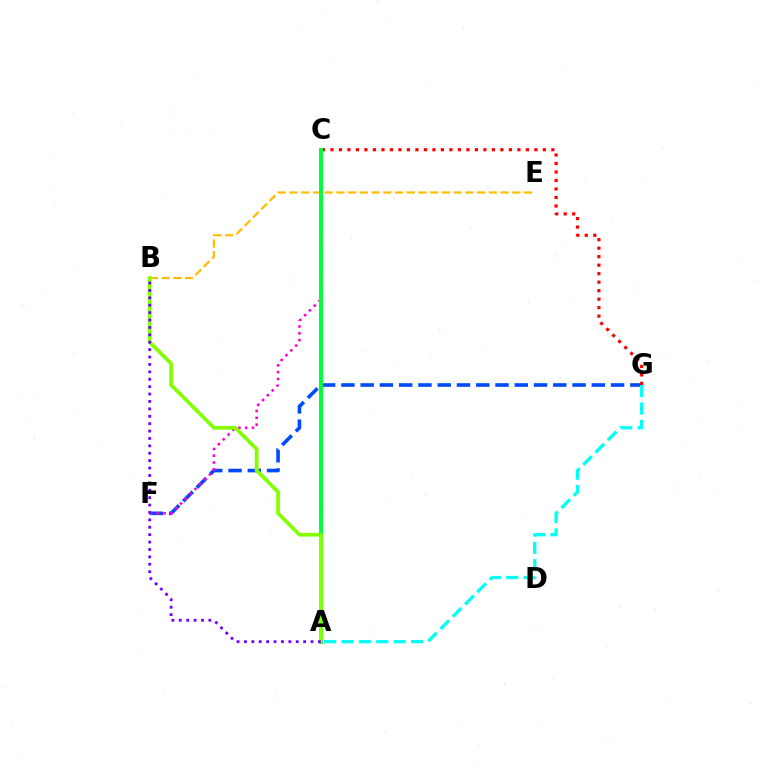{('F', 'G'): [{'color': '#004bff', 'line_style': 'dashed', 'thickness': 2.62}], ('C', 'F'): [{'color': '#ff00cf', 'line_style': 'dotted', 'thickness': 1.85}], ('C', 'G'): [{'color': '#ff0000', 'line_style': 'dotted', 'thickness': 2.31}], ('B', 'E'): [{'color': '#ffbd00', 'line_style': 'dashed', 'thickness': 1.59}], ('A', 'G'): [{'color': '#00fff6', 'line_style': 'dashed', 'thickness': 2.36}], ('A', 'C'): [{'color': '#00ff39', 'line_style': 'solid', 'thickness': 2.85}], ('A', 'B'): [{'color': '#84ff00', 'line_style': 'solid', 'thickness': 2.68}, {'color': '#7200ff', 'line_style': 'dotted', 'thickness': 2.01}]}